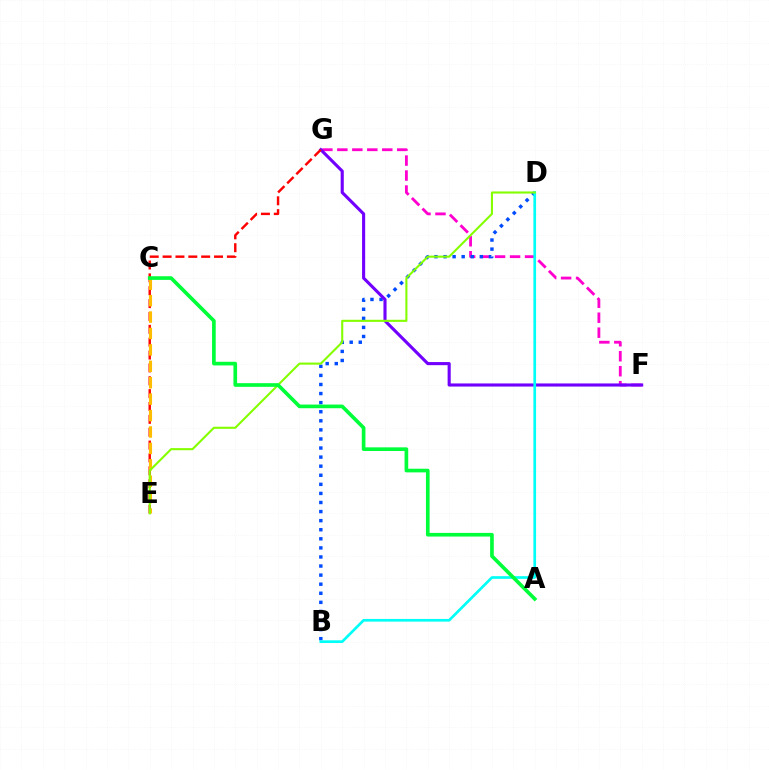{('F', 'G'): [{'color': '#ff00cf', 'line_style': 'dashed', 'thickness': 2.03}, {'color': '#7200ff', 'line_style': 'solid', 'thickness': 2.24}], ('B', 'D'): [{'color': '#004bff', 'line_style': 'dotted', 'thickness': 2.47}, {'color': '#00fff6', 'line_style': 'solid', 'thickness': 1.93}], ('E', 'G'): [{'color': '#ff0000', 'line_style': 'dashed', 'thickness': 1.75}], ('C', 'E'): [{'color': '#ffbd00', 'line_style': 'dashed', 'thickness': 2.23}], ('D', 'E'): [{'color': '#84ff00', 'line_style': 'solid', 'thickness': 1.51}], ('A', 'C'): [{'color': '#00ff39', 'line_style': 'solid', 'thickness': 2.63}]}